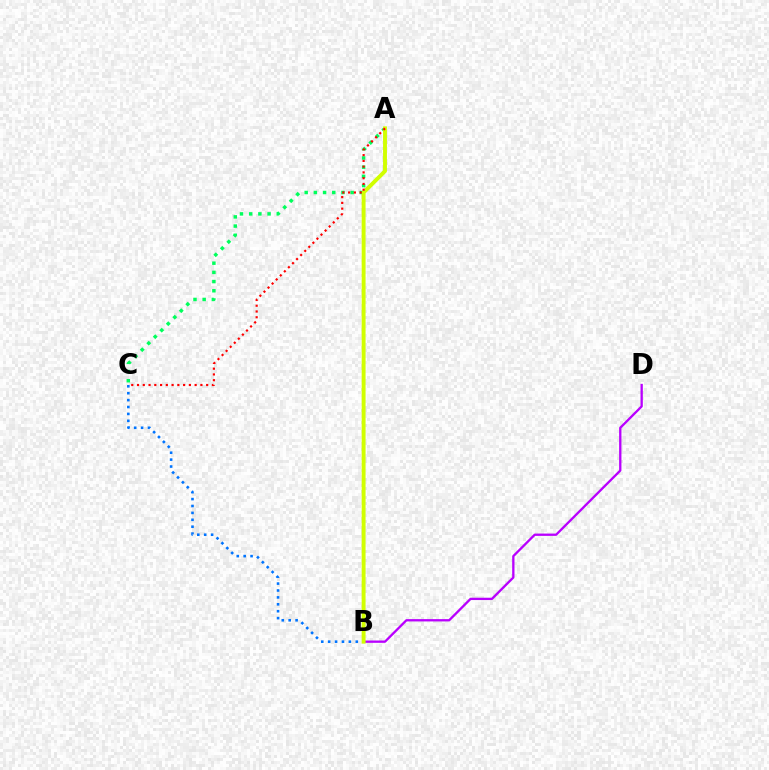{('B', 'D'): [{'color': '#b900ff', 'line_style': 'solid', 'thickness': 1.67}], ('A', 'C'): [{'color': '#00ff5c', 'line_style': 'dotted', 'thickness': 2.5}, {'color': '#ff0000', 'line_style': 'dotted', 'thickness': 1.57}], ('B', 'C'): [{'color': '#0074ff', 'line_style': 'dotted', 'thickness': 1.88}], ('A', 'B'): [{'color': '#d1ff00', 'line_style': 'solid', 'thickness': 2.81}]}